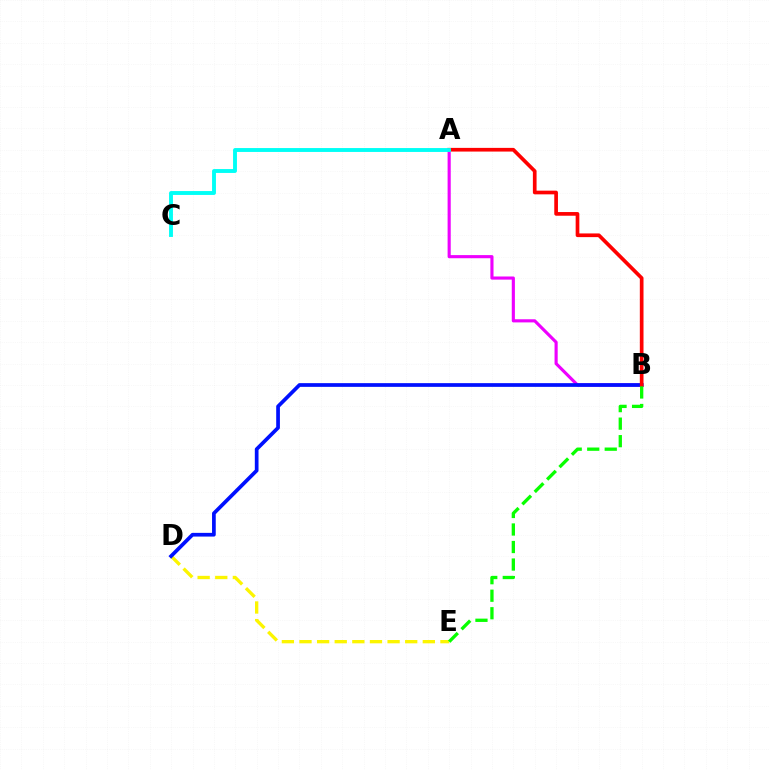{('A', 'B'): [{'color': '#ee00ff', 'line_style': 'solid', 'thickness': 2.26}, {'color': '#ff0000', 'line_style': 'solid', 'thickness': 2.65}], ('D', 'E'): [{'color': '#fcf500', 'line_style': 'dashed', 'thickness': 2.39}], ('B', 'D'): [{'color': '#0010ff', 'line_style': 'solid', 'thickness': 2.67}], ('B', 'E'): [{'color': '#08ff00', 'line_style': 'dashed', 'thickness': 2.38}], ('A', 'C'): [{'color': '#00fff6', 'line_style': 'solid', 'thickness': 2.79}]}